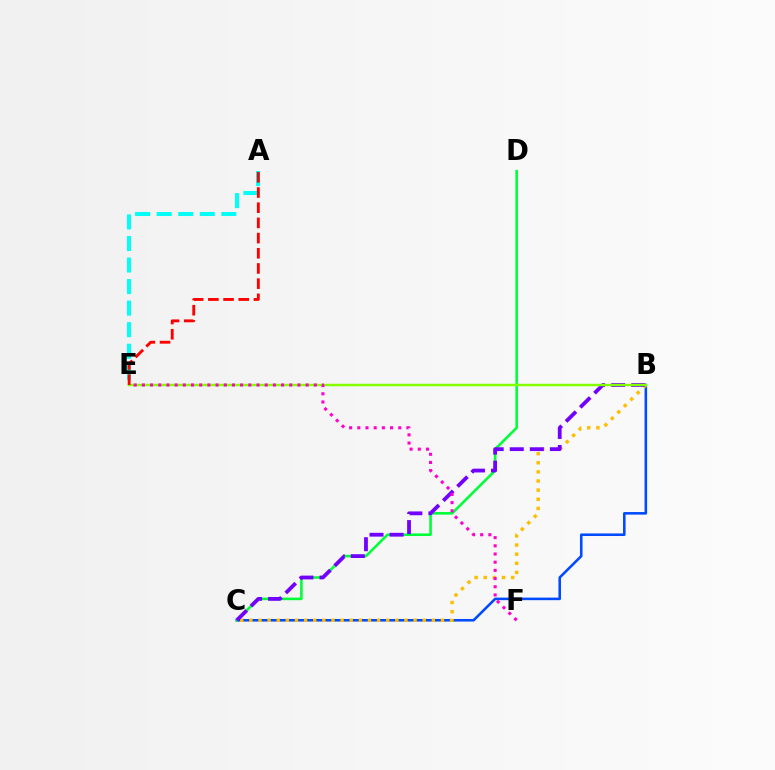{('B', 'C'): [{'color': '#004bff', 'line_style': 'solid', 'thickness': 1.85}, {'color': '#ffbd00', 'line_style': 'dotted', 'thickness': 2.48}, {'color': '#7200ff', 'line_style': 'dashed', 'thickness': 2.73}], ('C', 'D'): [{'color': '#00ff39', 'line_style': 'solid', 'thickness': 1.87}], ('A', 'E'): [{'color': '#00fff6', 'line_style': 'dashed', 'thickness': 2.93}, {'color': '#ff0000', 'line_style': 'dashed', 'thickness': 2.06}], ('B', 'E'): [{'color': '#84ff00', 'line_style': 'solid', 'thickness': 1.77}], ('E', 'F'): [{'color': '#ff00cf', 'line_style': 'dotted', 'thickness': 2.22}]}